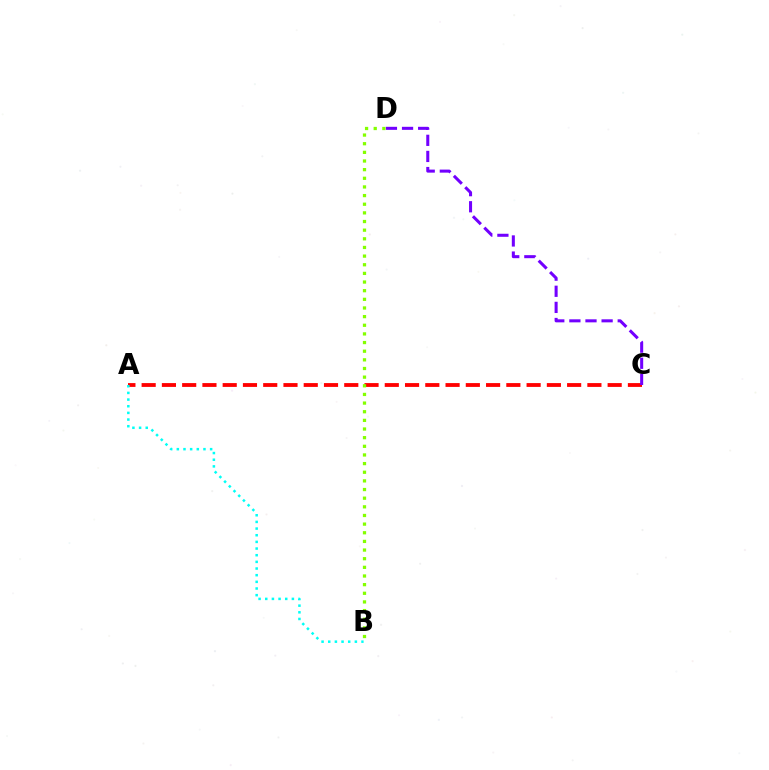{('A', 'C'): [{'color': '#ff0000', 'line_style': 'dashed', 'thickness': 2.75}], ('C', 'D'): [{'color': '#7200ff', 'line_style': 'dashed', 'thickness': 2.19}], ('B', 'D'): [{'color': '#84ff00', 'line_style': 'dotted', 'thickness': 2.35}], ('A', 'B'): [{'color': '#00fff6', 'line_style': 'dotted', 'thickness': 1.81}]}